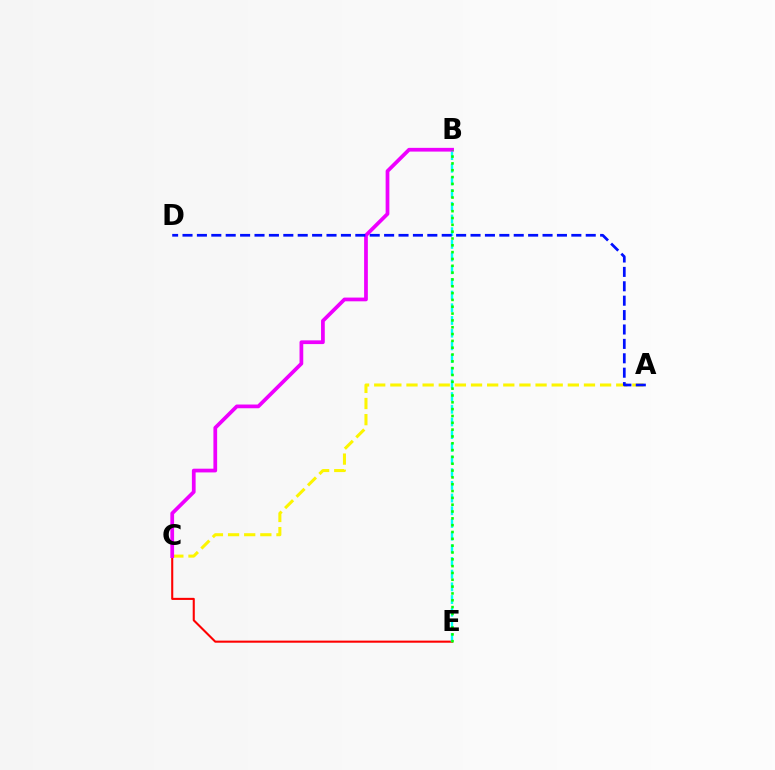{('C', 'E'): [{'color': '#ff0000', 'line_style': 'solid', 'thickness': 1.5}], ('A', 'C'): [{'color': '#fcf500', 'line_style': 'dashed', 'thickness': 2.19}], ('B', 'E'): [{'color': '#00fff6', 'line_style': 'dashed', 'thickness': 1.72}, {'color': '#08ff00', 'line_style': 'dotted', 'thickness': 1.85}], ('B', 'C'): [{'color': '#ee00ff', 'line_style': 'solid', 'thickness': 2.69}], ('A', 'D'): [{'color': '#0010ff', 'line_style': 'dashed', 'thickness': 1.96}]}